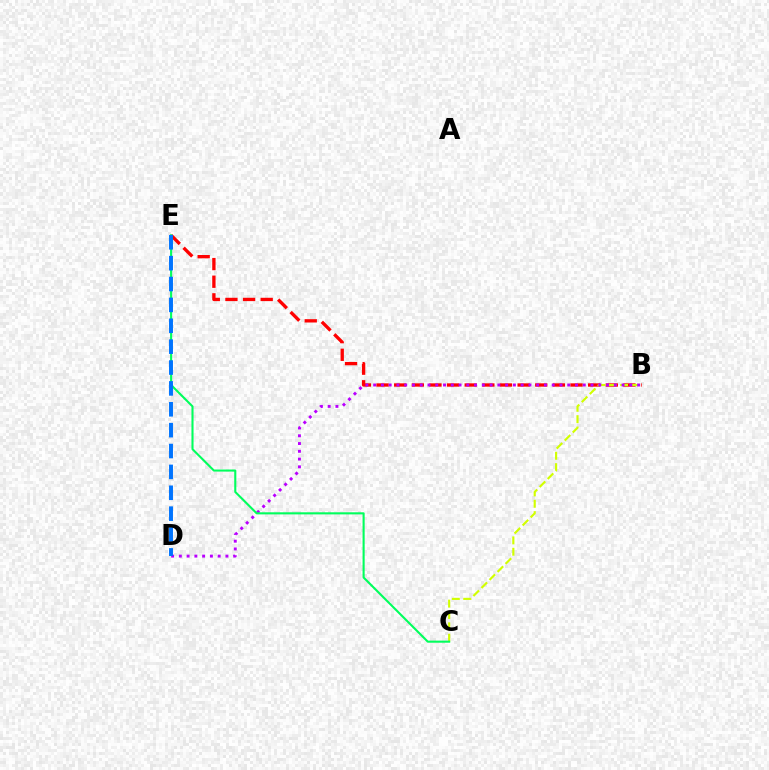{('B', 'E'): [{'color': '#ff0000', 'line_style': 'dashed', 'thickness': 2.4}], ('B', 'C'): [{'color': '#d1ff00', 'line_style': 'dashed', 'thickness': 1.54}], ('B', 'D'): [{'color': '#b900ff', 'line_style': 'dotted', 'thickness': 2.11}], ('C', 'E'): [{'color': '#00ff5c', 'line_style': 'solid', 'thickness': 1.51}], ('D', 'E'): [{'color': '#0074ff', 'line_style': 'dashed', 'thickness': 2.84}]}